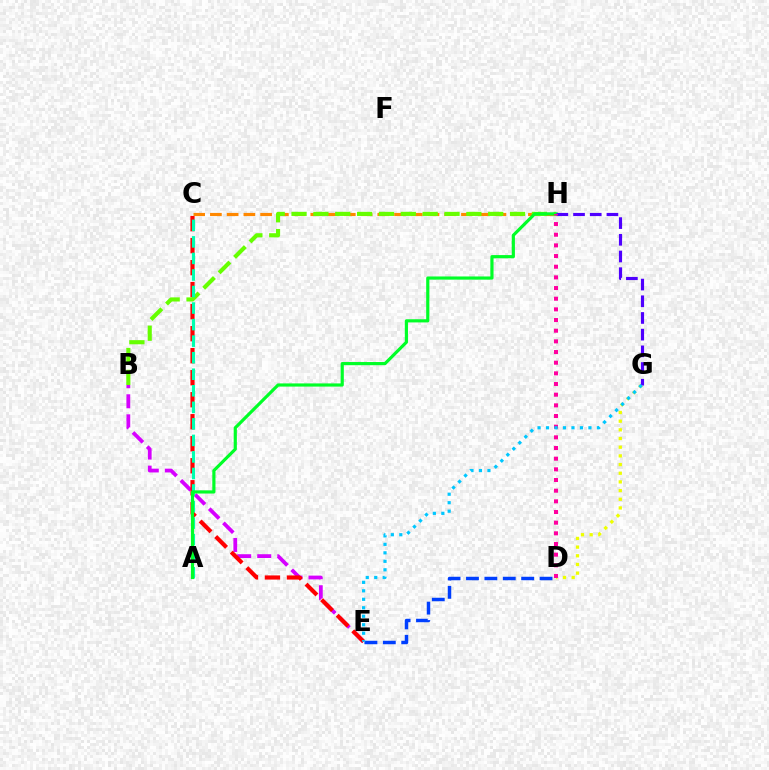{('B', 'E'): [{'color': '#d600ff', 'line_style': 'dashed', 'thickness': 2.72}], ('D', 'E'): [{'color': '#003fff', 'line_style': 'dashed', 'thickness': 2.5}], ('C', 'E'): [{'color': '#ff0000', 'line_style': 'dashed', 'thickness': 2.99}], ('C', 'H'): [{'color': '#ff8800', 'line_style': 'dashed', 'thickness': 2.27}], ('B', 'H'): [{'color': '#66ff00', 'line_style': 'dashed', 'thickness': 2.97}], ('A', 'C'): [{'color': '#00ffaf', 'line_style': 'dashed', 'thickness': 2.25}], ('A', 'H'): [{'color': '#00ff27', 'line_style': 'solid', 'thickness': 2.28}], ('D', 'G'): [{'color': '#eeff00', 'line_style': 'dotted', 'thickness': 2.36}], ('G', 'H'): [{'color': '#4f00ff', 'line_style': 'dashed', 'thickness': 2.27}], ('D', 'H'): [{'color': '#ff00a0', 'line_style': 'dotted', 'thickness': 2.9}], ('E', 'G'): [{'color': '#00c7ff', 'line_style': 'dotted', 'thickness': 2.3}]}